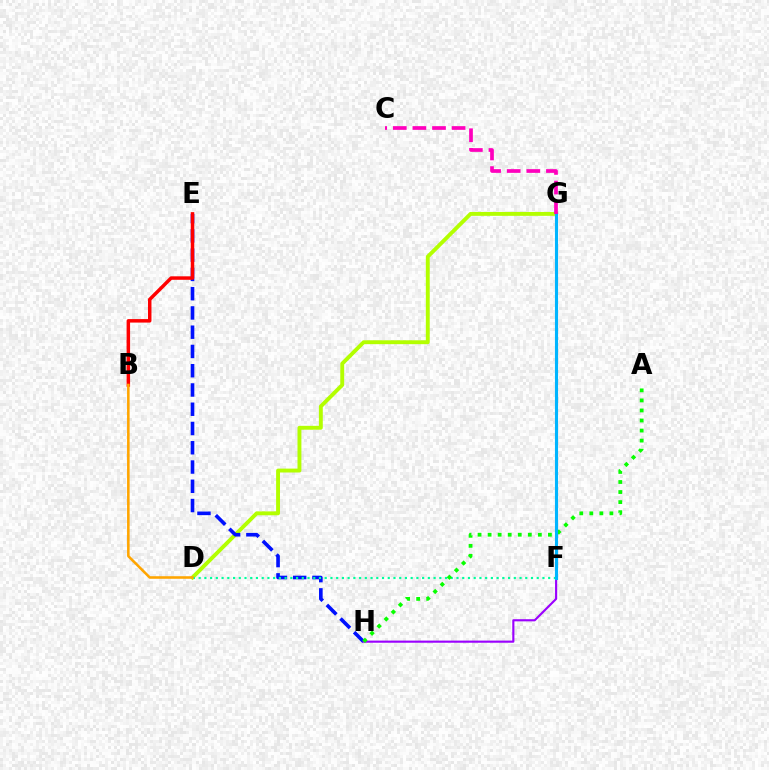{('D', 'G'): [{'color': '#b3ff00', 'line_style': 'solid', 'thickness': 2.8}], ('E', 'H'): [{'color': '#0010ff', 'line_style': 'dashed', 'thickness': 2.62}], ('B', 'E'): [{'color': '#ff0000', 'line_style': 'solid', 'thickness': 2.51}], ('D', 'F'): [{'color': '#00ff9d', 'line_style': 'dotted', 'thickness': 1.56}], ('F', 'H'): [{'color': '#9b00ff', 'line_style': 'solid', 'thickness': 1.54}], ('A', 'H'): [{'color': '#08ff00', 'line_style': 'dotted', 'thickness': 2.73}], ('F', 'G'): [{'color': '#00b5ff', 'line_style': 'solid', 'thickness': 2.23}], ('B', 'D'): [{'color': '#ffa500', 'line_style': 'solid', 'thickness': 1.85}], ('C', 'G'): [{'color': '#ff00bd', 'line_style': 'dashed', 'thickness': 2.66}]}